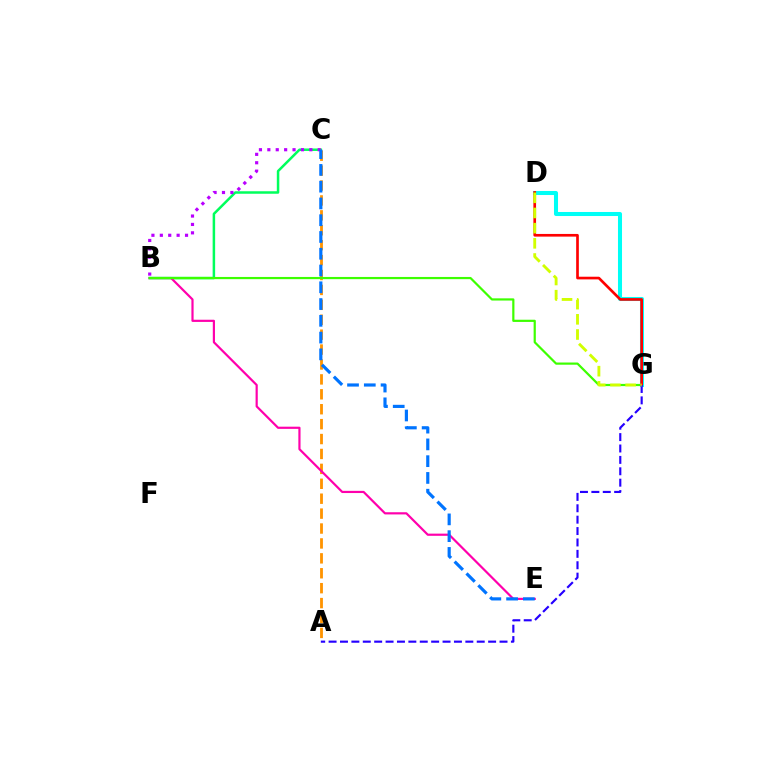{('B', 'C'): [{'color': '#00ff5c', 'line_style': 'solid', 'thickness': 1.8}, {'color': '#b900ff', 'line_style': 'dotted', 'thickness': 2.28}], ('A', 'C'): [{'color': '#ff9400', 'line_style': 'dashed', 'thickness': 2.03}], ('B', 'E'): [{'color': '#ff00ac', 'line_style': 'solid', 'thickness': 1.57}], ('C', 'E'): [{'color': '#0074ff', 'line_style': 'dashed', 'thickness': 2.28}], ('B', 'G'): [{'color': '#3dff00', 'line_style': 'solid', 'thickness': 1.59}], ('D', 'G'): [{'color': '#00fff6', 'line_style': 'solid', 'thickness': 2.91}, {'color': '#ff0000', 'line_style': 'solid', 'thickness': 1.92}, {'color': '#d1ff00', 'line_style': 'dashed', 'thickness': 2.06}], ('A', 'G'): [{'color': '#2500ff', 'line_style': 'dashed', 'thickness': 1.55}]}